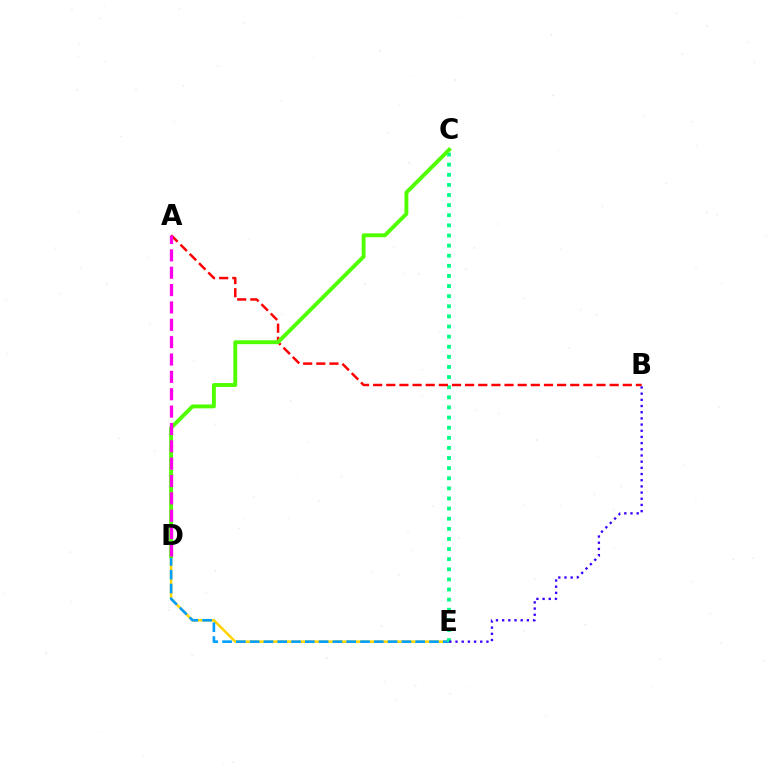{('D', 'E'): [{'color': '#ffd500', 'line_style': 'solid', 'thickness': 1.83}, {'color': '#009eff', 'line_style': 'dashed', 'thickness': 1.87}], ('C', 'E'): [{'color': '#00ff86', 'line_style': 'dotted', 'thickness': 2.75}], ('A', 'B'): [{'color': '#ff0000', 'line_style': 'dashed', 'thickness': 1.78}], ('C', 'D'): [{'color': '#4fff00', 'line_style': 'solid', 'thickness': 2.8}], ('B', 'E'): [{'color': '#3700ff', 'line_style': 'dotted', 'thickness': 1.68}], ('A', 'D'): [{'color': '#ff00ed', 'line_style': 'dashed', 'thickness': 2.36}]}